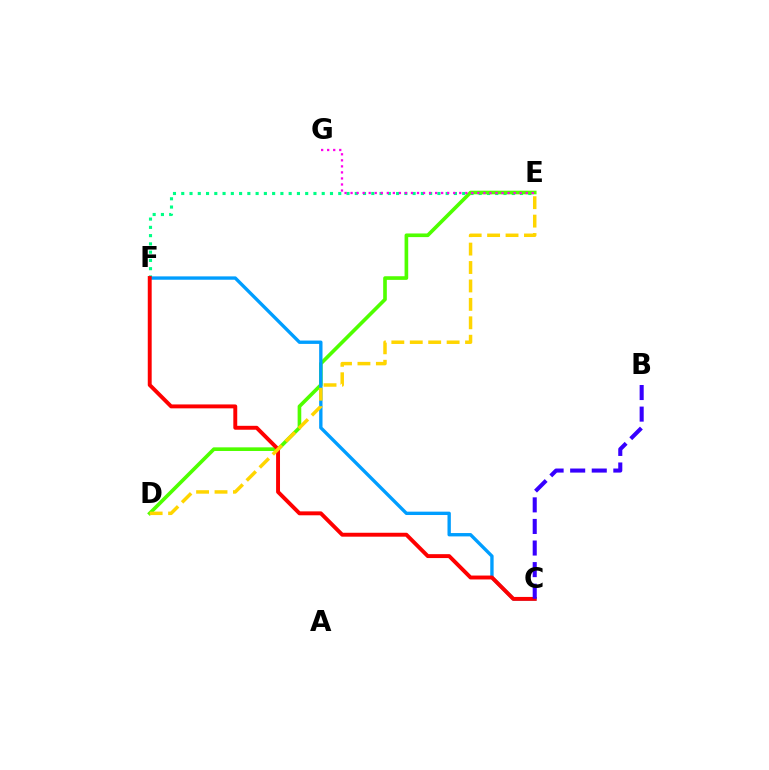{('E', 'F'): [{'color': '#00ff86', 'line_style': 'dotted', 'thickness': 2.25}], ('D', 'E'): [{'color': '#4fff00', 'line_style': 'solid', 'thickness': 2.62}, {'color': '#ffd500', 'line_style': 'dashed', 'thickness': 2.5}], ('C', 'F'): [{'color': '#009eff', 'line_style': 'solid', 'thickness': 2.42}, {'color': '#ff0000', 'line_style': 'solid', 'thickness': 2.82}], ('B', 'C'): [{'color': '#3700ff', 'line_style': 'dashed', 'thickness': 2.93}], ('E', 'G'): [{'color': '#ff00ed', 'line_style': 'dotted', 'thickness': 1.64}]}